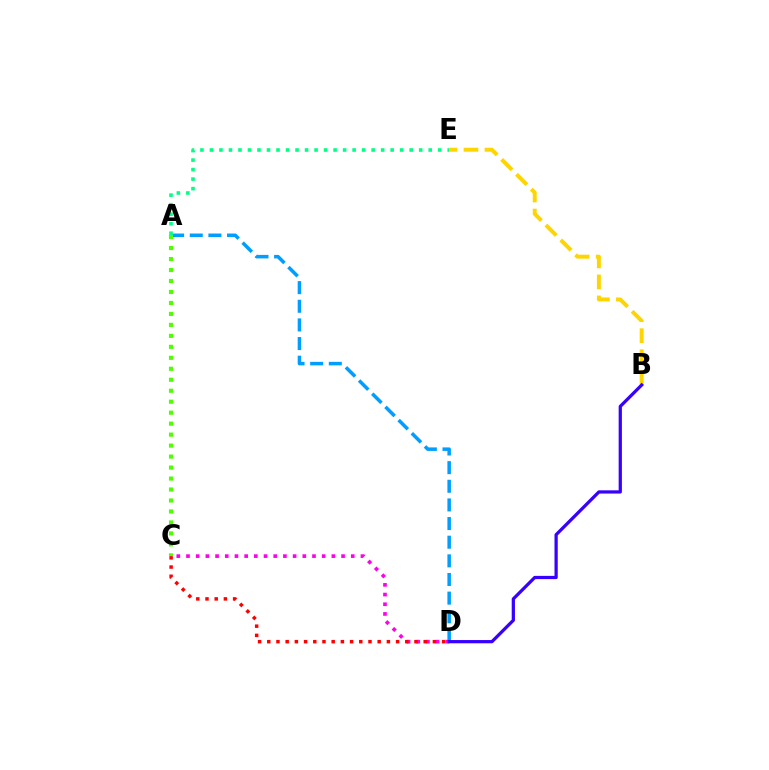{('A', 'D'): [{'color': '#009eff', 'line_style': 'dashed', 'thickness': 2.53}], ('C', 'D'): [{'color': '#ff00ed', 'line_style': 'dotted', 'thickness': 2.63}, {'color': '#ff0000', 'line_style': 'dotted', 'thickness': 2.5}], ('B', 'E'): [{'color': '#ffd500', 'line_style': 'dashed', 'thickness': 2.85}], ('B', 'D'): [{'color': '#3700ff', 'line_style': 'solid', 'thickness': 2.33}], ('A', 'E'): [{'color': '#00ff86', 'line_style': 'dotted', 'thickness': 2.58}], ('A', 'C'): [{'color': '#4fff00', 'line_style': 'dotted', 'thickness': 2.98}]}